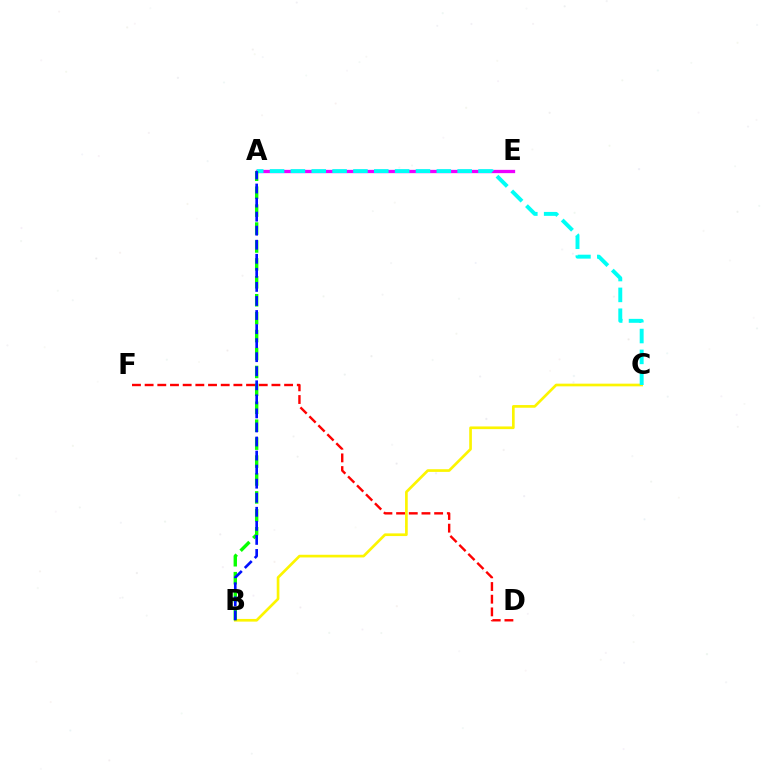{('A', 'E'): [{'color': '#ee00ff', 'line_style': 'solid', 'thickness': 2.38}], ('D', 'F'): [{'color': '#ff0000', 'line_style': 'dashed', 'thickness': 1.72}], ('B', 'C'): [{'color': '#fcf500', 'line_style': 'solid', 'thickness': 1.92}], ('A', 'C'): [{'color': '#00fff6', 'line_style': 'dashed', 'thickness': 2.83}], ('A', 'B'): [{'color': '#08ff00', 'line_style': 'dashed', 'thickness': 2.43}, {'color': '#0010ff', 'line_style': 'dashed', 'thickness': 1.91}]}